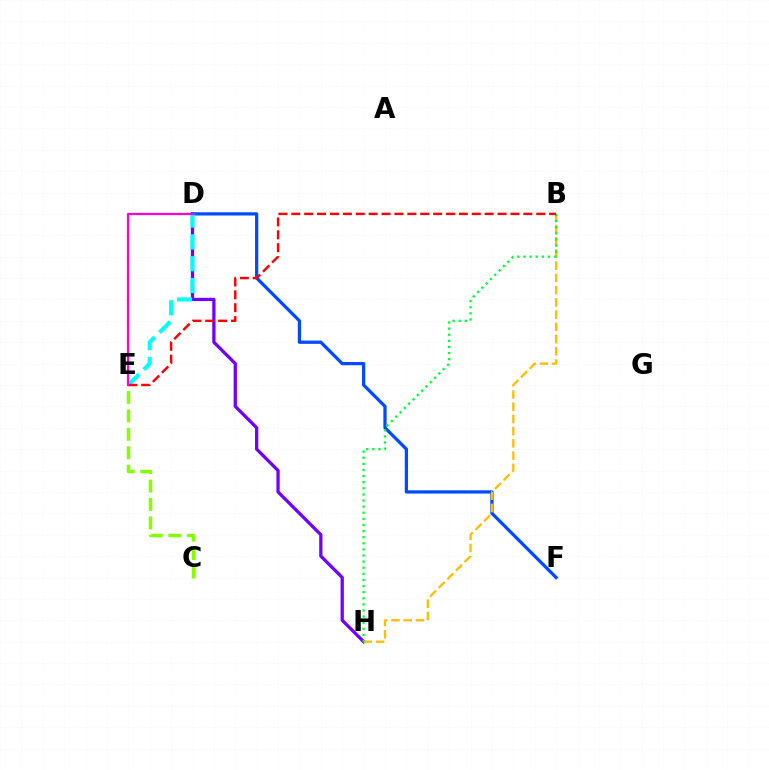{('D', 'H'): [{'color': '#7200ff', 'line_style': 'solid', 'thickness': 2.35}], ('D', 'F'): [{'color': '#004bff', 'line_style': 'solid', 'thickness': 2.34}], ('B', 'H'): [{'color': '#ffbd00', 'line_style': 'dashed', 'thickness': 1.66}, {'color': '#00ff39', 'line_style': 'dotted', 'thickness': 1.66}], ('D', 'E'): [{'color': '#00fff6', 'line_style': 'dashed', 'thickness': 2.96}, {'color': '#ff00cf', 'line_style': 'solid', 'thickness': 1.6}], ('B', 'E'): [{'color': '#ff0000', 'line_style': 'dashed', 'thickness': 1.75}], ('C', 'E'): [{'color': '#84ff00', 'line_style': 'dashed', 'thickness': 2.5}]}